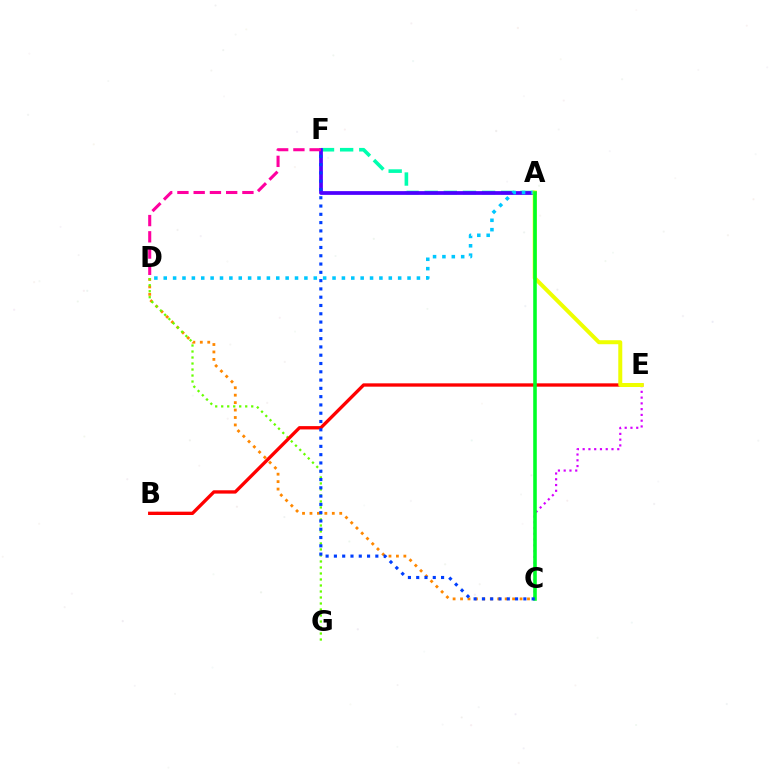{('C', 'D'): [{'color': '#ff8800', 'line_style': 'dotted', 'thickness': 2.02}], ('A', 'F'): [{'color': '#00ffaf', 'line_style': 'dashed', 'thickness': 2.6}, {'color': '#4f00ff', 'line_style': 'solid', 'thickness': 2.69}], ('D', 'G'): [{'color': '#66ff00', 'line_style': 'dotted', 'thickness': 1.63}], ('C', 'E'): [{'color': '#d600ff', 'line_style': 'dotted', 'thickness': 1.57}], ('A', 'D'): [{'color': '#00c7ff', 'line_style': 'dotted', 'thickness': 2.55}], ('D', 'F'): [{'color': '#ff00a0', 'line_style': 'dashed', 'thickness': 2.21}], ('B', 'E'): [{'color': '#ff0000', 'line_style': 'solid', 'thickness': 2.4}], ('A', 'E'): [{'color': '#eeff00', 'line_style': 'solid', 'thickness': 2.88}], ('A', 'C'): [{'color': '#00ff27', 'line_style': 'solid', 'thickness': 2.58}], ('C', 'F'): [{'color': '#003fff', 'line_style': 'dotted', 'thickness': 2.25}]}